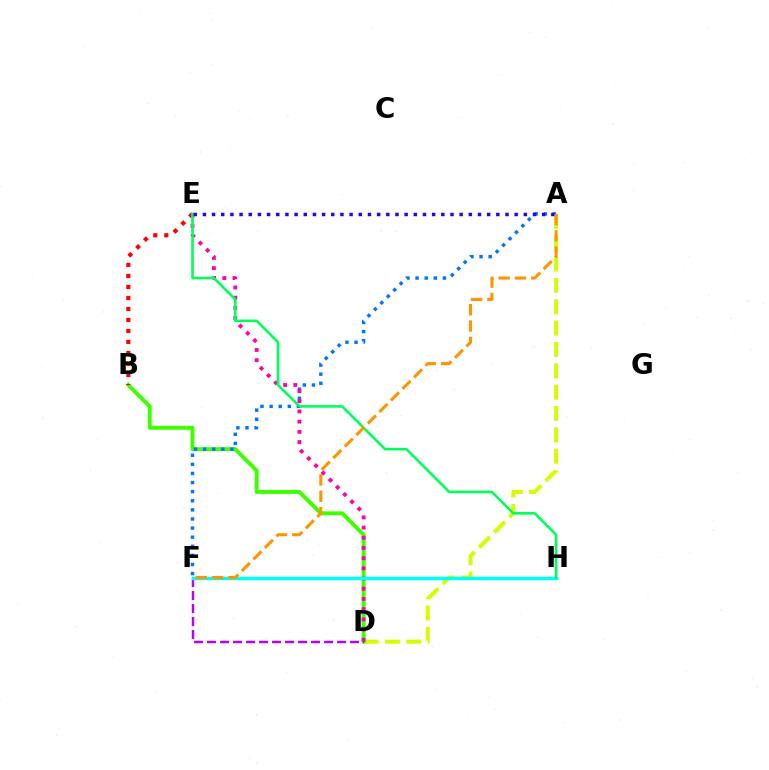{('A', 'D'): [{'color': '#d1ff00', 'line_style': 'dashed', 'thickness': 2.9}], ('B', 'D'): [{'color': '#3dff00', 'line_style': 'solid', 'thickness': 2.82}], ('B', 'E'): [{'color': '#ff0000', 'line_style': 'dotted', 'thickness': 2.99}], ('D', 'F'): [{'color': '#b900ff', 'line_style': 'dashed', 'thickness': 1.77}], ('A', 'F'): [{'color': '#0074ff', 'line_style': 'dotted', 'thickness': 2.47}, {'color': '#ff9400', 'line_style': 'dashed', 'thickness': 2.22}], ('D', 'E'): [{'color': '#ff00ac', 'line_style': 'dotted', 'thickness': 2.77}], ('F', 'H'): [{'color': '#00fff6', 'line_style': 'solid', 'thickness': 2.51}], ('E', 'H'): [{'color': '#00ff5c', 'line_style': 'solid', 'thickness': 1.88}], ('A', 'E'): [{'color': '#2500ff', 'line_style': 'dotted', 'thickness': 2.49}]}